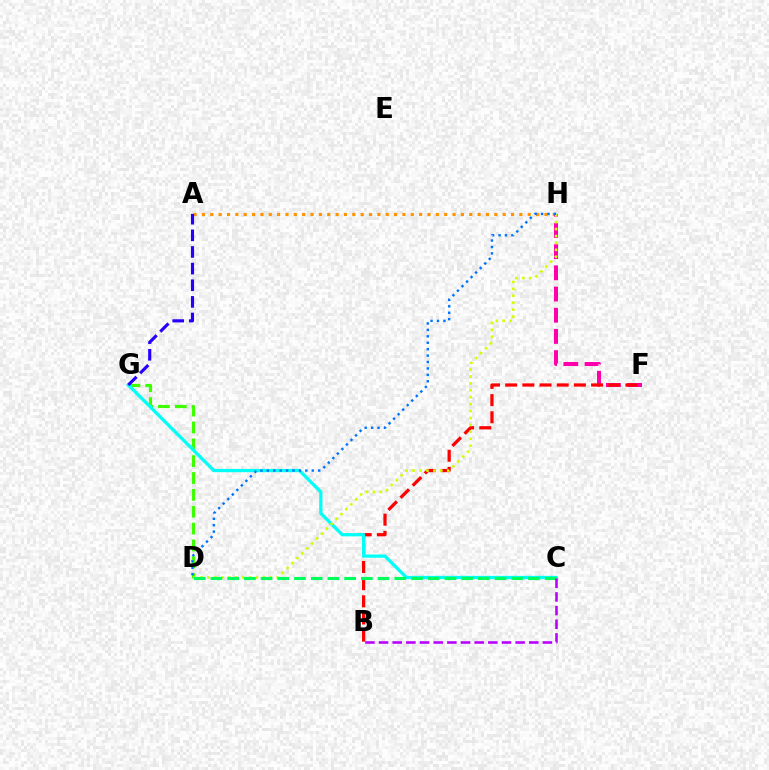{('A', 'H'): [{'color': '#ff9400', 'line_style': 'dotted', 'thickness': 2.27}], ('D', 'G'): [{'color': '#3dff00', 'line_style': 'dashed', 'thickness': 2.29}], ('F', 'H'): [{'color': '#ff00ac', 'line_style': 'dashed', 'thickness': 2.88}], ('B', 'F'): [{'color': '#ff0000', 'line_style': 'dashed', 'thickness': 2.33}], ('C', 'G'): [{'color': '#00fff6', 'line_style': 'solid', 'thickness': 2.36}], ('D', 'H'): [{'color': '#d1ff00', 'line_style': 'dotted', 'thickness': 1.88}, {'color': '#0074ff', 'line_style': 'dotted', 'thickness': 1.75}], ('A', 'G'): [{'color': '#2500ff', 'line_style': 'dashed', 'thickness': 2.26}], ('C', 'D'): [{'color': '#00ff5c', 'line_style': 'dashed', 'thickness': 2.27}], ('B', 'C'): [{'color': '#b900ff', 'line_style': 'dashed', 'thickness': 1.86}]}